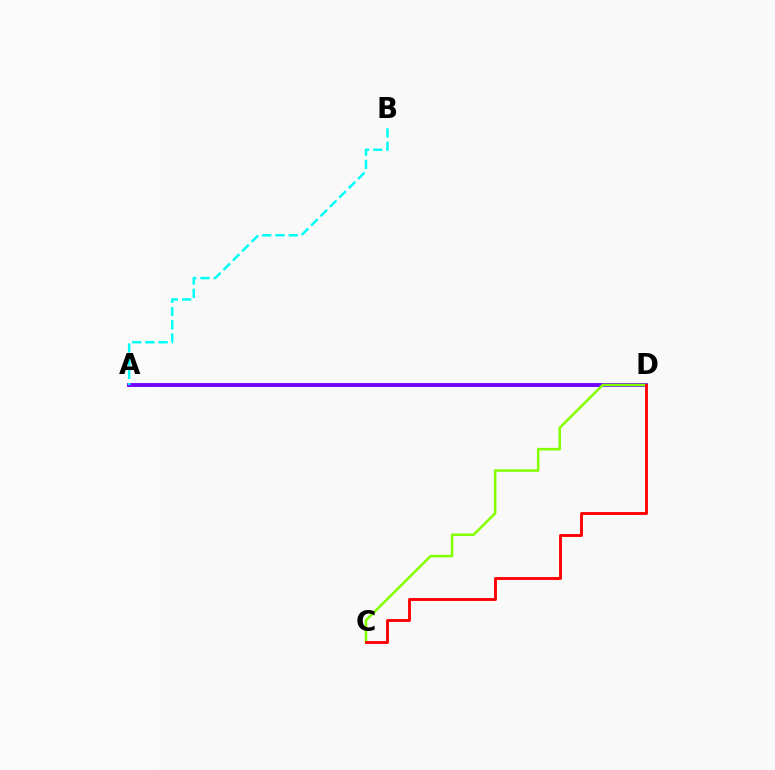{('A', 'D'): [{'color': '#7200ff', 'line_style': 'solid', 'thickness': 2.77}], ('A', 'B'): [{'color': '#00fff6', 'line_style': 'dashed', 'thickness': 1.8}], ('C', 'D'): [{'color': '#84ff00', 'line_style': 'solid', 'thickness': 1.83}, {'color': '#ff0000', 'line_style': 'solid', 'thickness': 2.08}]}